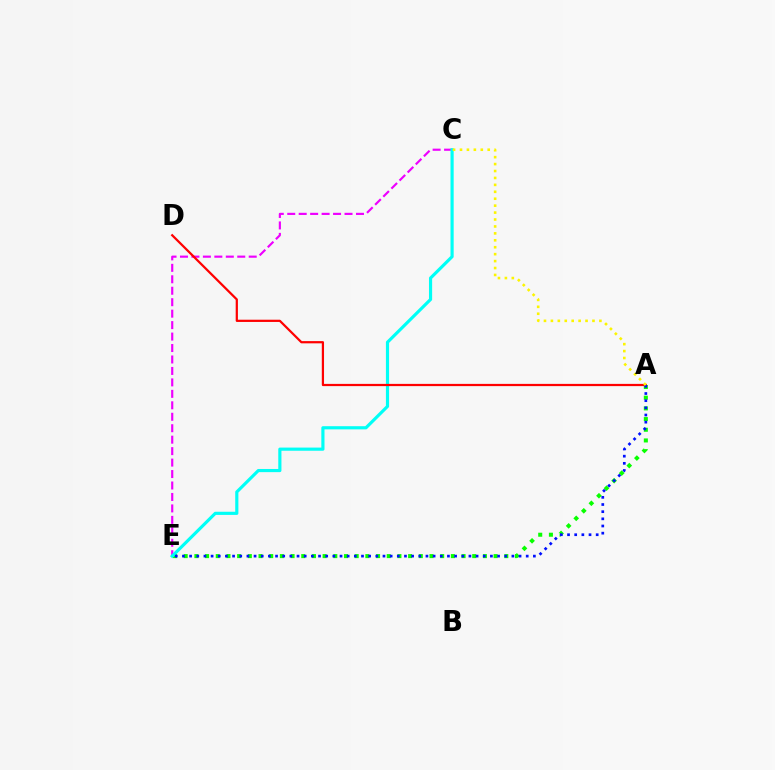{('A', 'E'): [{'color': '#08ff00', 'line_style': 'dotted', 'thickness': 2.9}, {'color': '#0010ff', 'line_style': 'dotted', 'thickness': 1.95}], ('C', 'E'): [{'color': '#ee00ff', 'line_style': 'dashed', 'thickness': 1.56}, {'color': '#00fff6', 'line_style': 'solid', 'thickness': 2.28}], ('A', 'D'): [{'color': '#ff0000', 'line_style': 'solid', 'thickness': 1.6}], ('A', 'C'): [{'color': '#fcf500', 'line_style': 'dotted', 'thickness': 1.88}]}